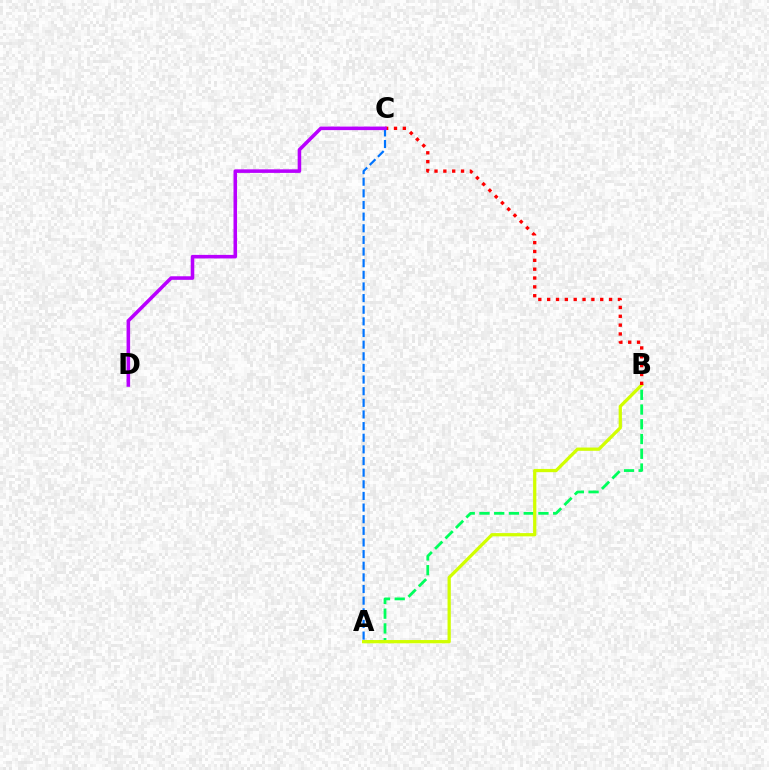{('A', 'B'): [{'color': '#00ff5c', 'line_style': 'dashed', 'thickness': 2.0}, {'color': '#d1ff00', 'line_style': 'solid', 'thickness': 2.34}], ('A', 'C'): [{'color': '#0074ff', 'line_style': 'dashed', 'thickness': 1.58}], ('B', 'C'): [{'color': '#ff0000', 'line_style': 'dotted', 'thickness': 2.4}], ('C', 'D'): [{'color': '#b900ff', 'line_style': 'solid', 'thickness': 2.56}]}